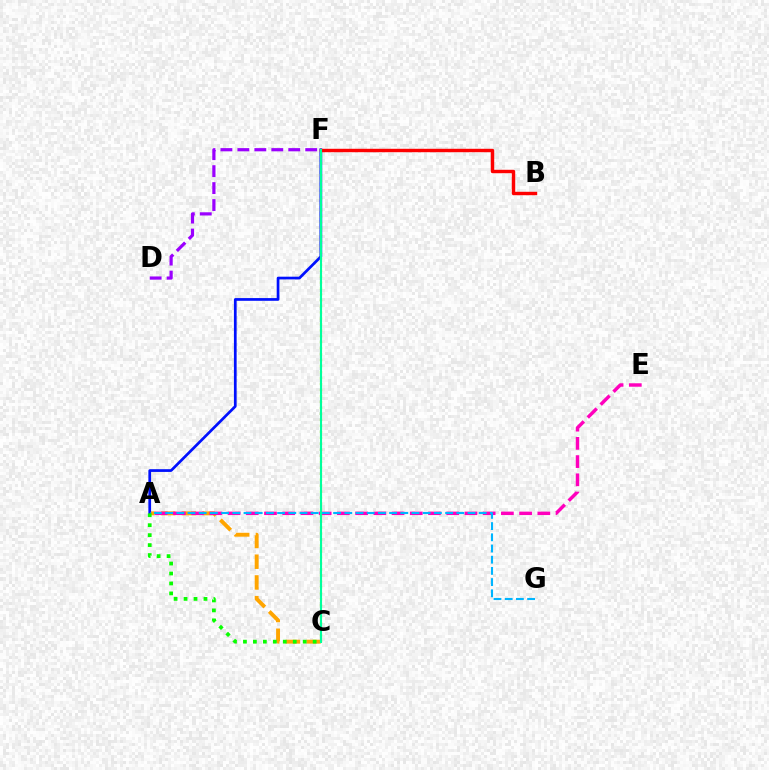{('D', 'F'): [{'color': '#9b00ff', 'line_style': 'dashed', 'thickness': 2.3}], ('A', 'C'): [{'color': '#ffa500', 'line_style': 'dashed', 'thickness': 2.82}, {'color': '#08ff00', 'line_style': 'dotted', 'thickness': 2.71}], ('A', 'F'): [{'color': '#0010ff', 'line_style': 'solid', 'thickness': 1.96}], ('C', 'F'): [{'color': '#b3ff00', 'line_style': 'dotted', 'thickness': 1.62}, {'color': '#00ff9d', 'line_style': 'solid', 'thickness': 1.52}], ('A', 'E'): [{'color': '#ff00bd', 'line_style': 'dashed', 'thickness': 2.48}], ('A', 'G'): [{'color': '#00b5ff', 'line_style': 'dashed', 'thickness': 1.52}], ('B', 'F'): [{'color': '#ff0000', 'line_style': 'solid', 'thickness': 2.46}]}